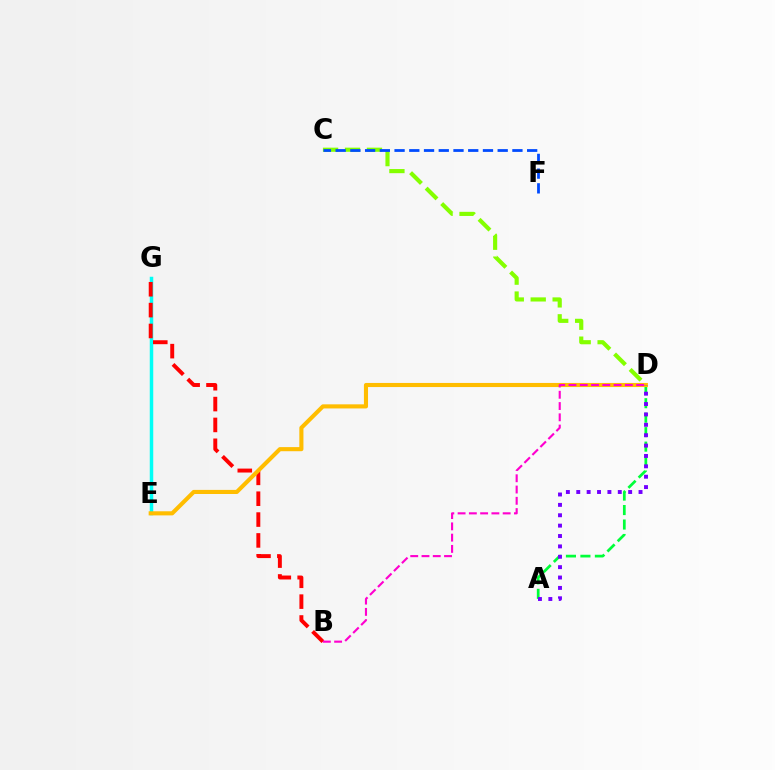{('C', 'D'): [{'color': '#84ff00', 'line_style': 'dashed', 'thickness': 2.98}], ('E', 'G'): [{'color': '#00fff6', 'line_style': 'solid', 'thickness': 2.51}], ('B', 'G'): [{'color': '#ff0000', 'line_style': 'dashed', 'thickness': 2.83}], ('A', 'D'): [{'color': '#00ff39', 'line_style': 'dashed', 'thickness': 1.97}, {'color': '#7200ff', 'line_style': 'dotted', 'thickness': 2.82}], ('C', 'F'): [{'color': '#004bff', 'line_style': 'dashed', 'thickness': 2.0}], ('D', 'E'): [{'color': '#ffbd00', 'line_style': 'solid', 'thickness': 2.95}], ('B', 'D'): [{'color': '#ff00cf', 'line_style': 'dashed', 'thickness': 1.53}]}